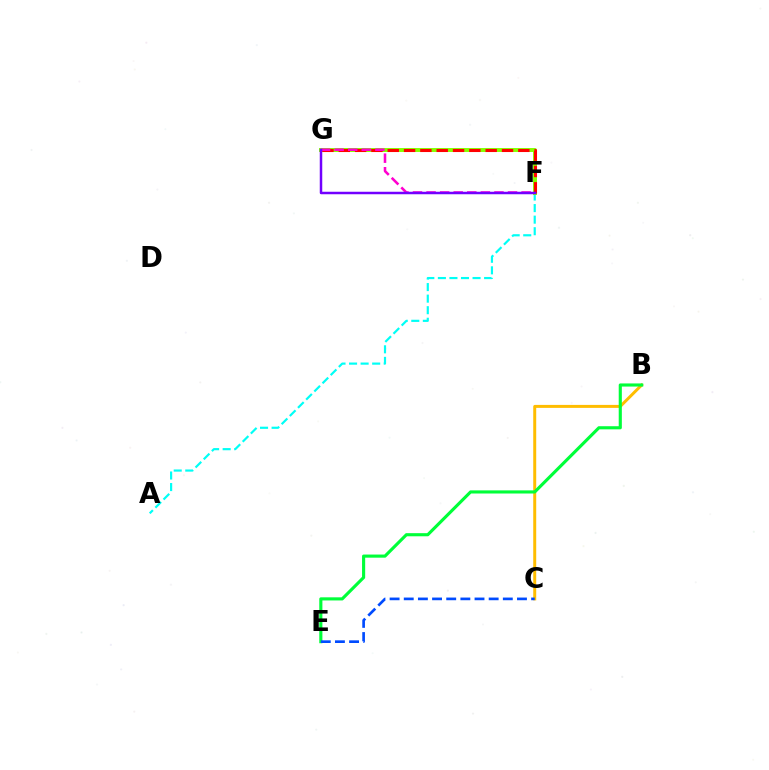{('A', 'F'): [{'color': '#00fff6', 'line_style': 'dashed', 'thickness': 1.57}], ('F', 'G'): [{'color': '#84ff00', 'line_style': 'solid', 'thickness': 2.84}, {'color': '#ff0000', 'line_style': 'dashed', 'thickness': 2.22}, {'color': '#ff00cf', 'line_style': 'dashed', 'thickness': 1.84}, {'color': '#7200ff', 'line_style': 'solid', 'thickness': 1.79}], ('B', 'C'): [{'color': '#ffbd00', 'line_style': 'solid', 'thickness': 2.14}], ('B', 'E'): [{'color': '#00ff39', 'line_style': 'solid', 'thickness': 2.25}], ('C', 'E'): [{'color': '#004bff', 'line_style': 'dashed', 'thickness': 1.92}]}